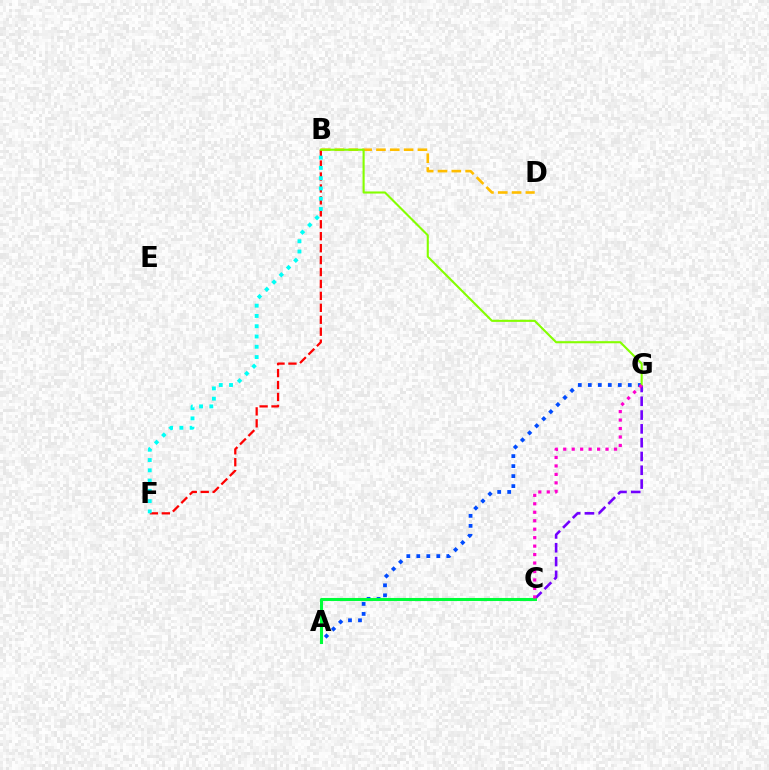{('A', 'G'): [{'color': '#004bff', 'line_style': 'dotted', 'thickness': 2.72}], ('C', 'G'): [{'color': '#7200ff', 'line_style': 'dashed', 'thickness': 1.87}, {'color': '#ff00cf', 'line_style': 'dotted', 'thickness': 2.3}], ('B', 'D'): [{'color': '#ffbd00', 'line_style': 'dashed', 'thickness': 1.88}], ('B', 'F'): [{'color': '#ff0000', 'line_style': 'dashed', 'thickness': 1.62}, {'color': '#00fff6', 'line_style': 'dotted', 'thickness': 2.79}], ('B', 'G'): [{'color': '#84ff00', 'line_style': 'solid', 'thickness': 1.51}], ('A', 'C'): [{'color': '#00ff39', 'line_style': 'solid', 'thickness': 2.2}]}